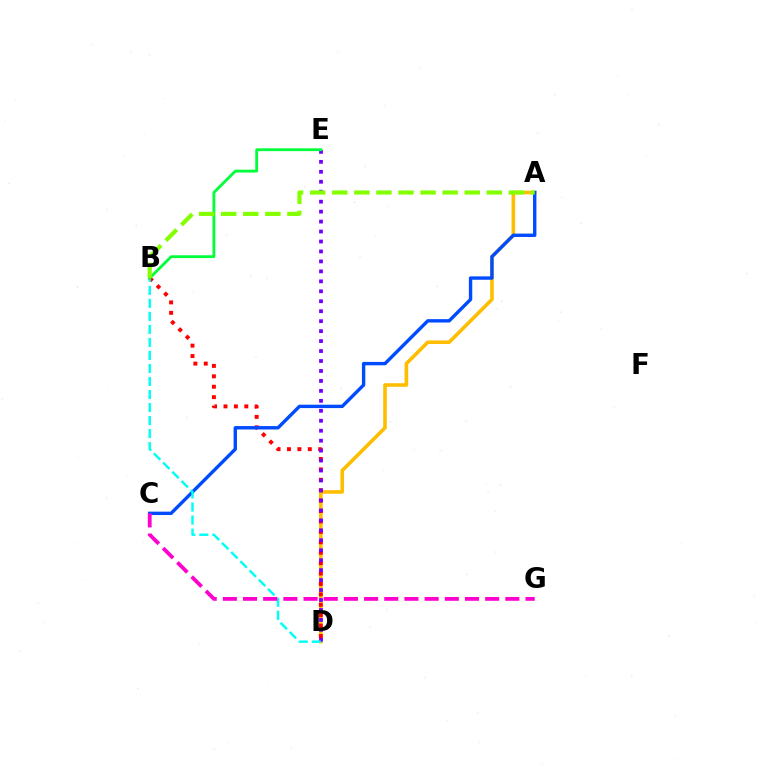{('A', 'D'): [{'color': '#ffbd00', 'line_style': 'solid', 'thickness': 2.58}], ('B', 'D'): [{'color': '#ff0000', 'line_style': 'dotted', 'thickness': 2.83}, {'color': '#00fff6', 'line_style': 'dashed', 'thickness': 1.77}], ('D', 'E'): [{'color': '#7200ff', 'line_style': 'dotted', 'thickness': 2.71}], ('A', 'C'): [{'color': '#004bff', 'line_style': 'solid', 'thickness': 2.44}], ('C', 'G'): [{'color': '#ff00cf', 'line_style': 'dashed', 'thickness': 2.74}], ('B', 'E'): [{'color': '#00ff39', 'line_style': 'solid', 'thickness': 2.02}], ('A', 'B'): [{'color': '#84ff00', 'line_style': 'dashed', 'thickness': 3.0}]}